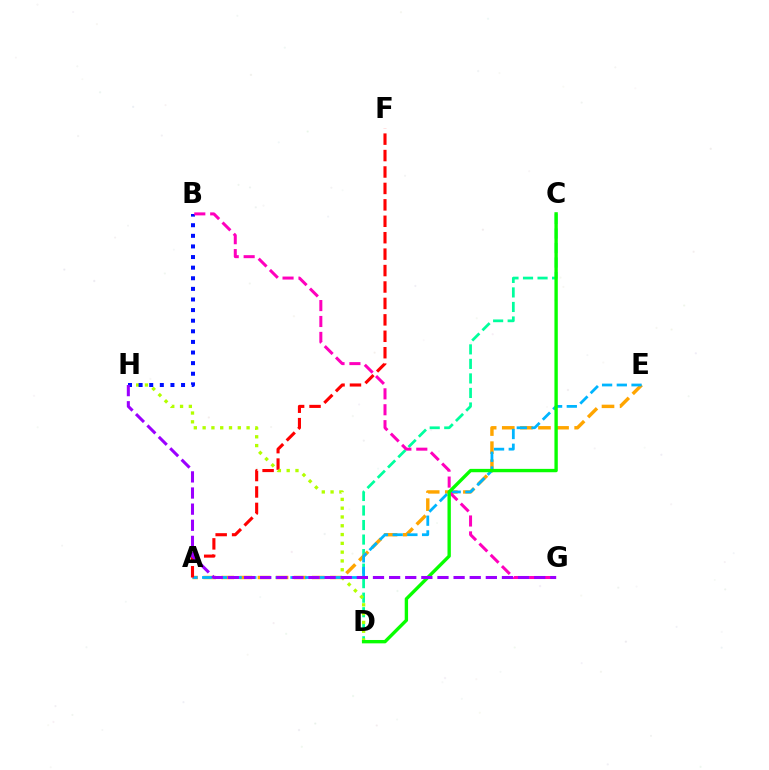{('C', 'D'): [{'color': '#00ff9d', 'line_style': 'dashed', 'thickness': 1.97}, {'color': '#08ff00', 'line_style': 'solid', 'thickness': 2.42}], ('A', 'E'): [{'color': '#ffa500', 'line_style': 'dashed', 'thickness': 2.46}, {'color': '#00b5ff', 'line_style': 'dashed', 'thickness': 2.0}], ('A', 'F'): [{'color': '#ff0000', 'line_style': 'dashed', 'thickness': 2.23}], ('D', 'H'): [{'color': '#b3ff00', 'line_style': 'dotted', 'thickness': 2.39}], ('B', 'H'): [{'color': '#0010ff', 'line_style': 'dotted', 'thickness': 2.88}], ('B', 'G'): [{'color': '#ff00bd', 'line_style': 'dashed', 'thickness': 2.16}], ('G', 'H'): [{'color': '#9b00ff', 'line_style': 'dashed', 'thickness': 2.19}]}